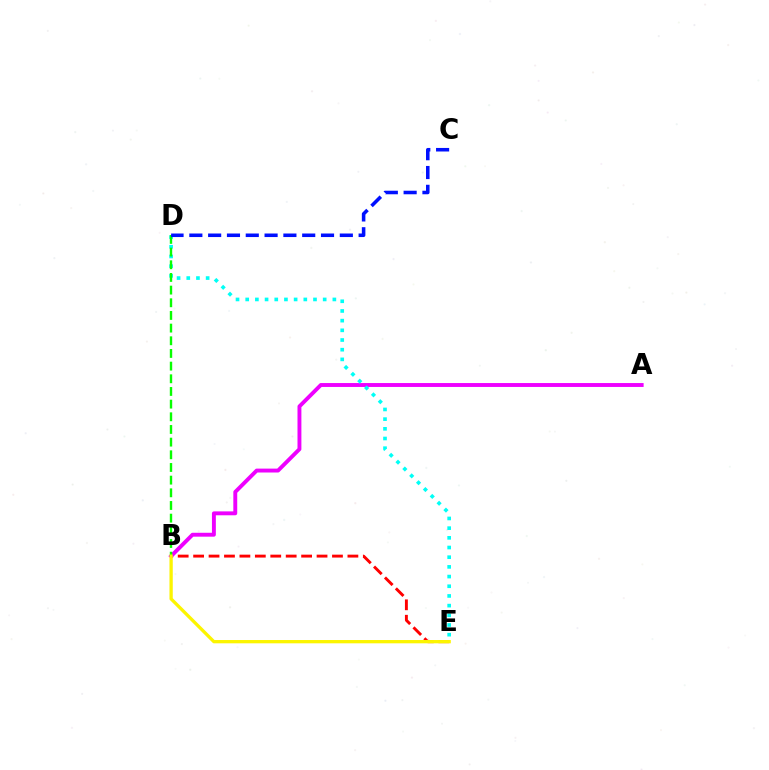{('B', 'E'): [{'color': '#ff0000', 'line_style': 'dashed', 'thickness': 2.1}, {'color': '#fcf500', 'line_style': 'solid', 'thickness': 2.37}], ('A', 'B'): [{'color': '#ee00ff', 'line_style': 'solid', 'thickness': 2.81}], ('D', 'E'): [{'color': '#00fff6', 'line_style': 'dotted', 'thickness': 2.63}], ('B', 'D'): [{'color': '#08ff00', 'line_style': 'dashed', 'thickness': 1.72}], ('C', 'D'): [{'color': '#0010ff', 'line_style': 'dashed', 'thickness': 2.56}]}